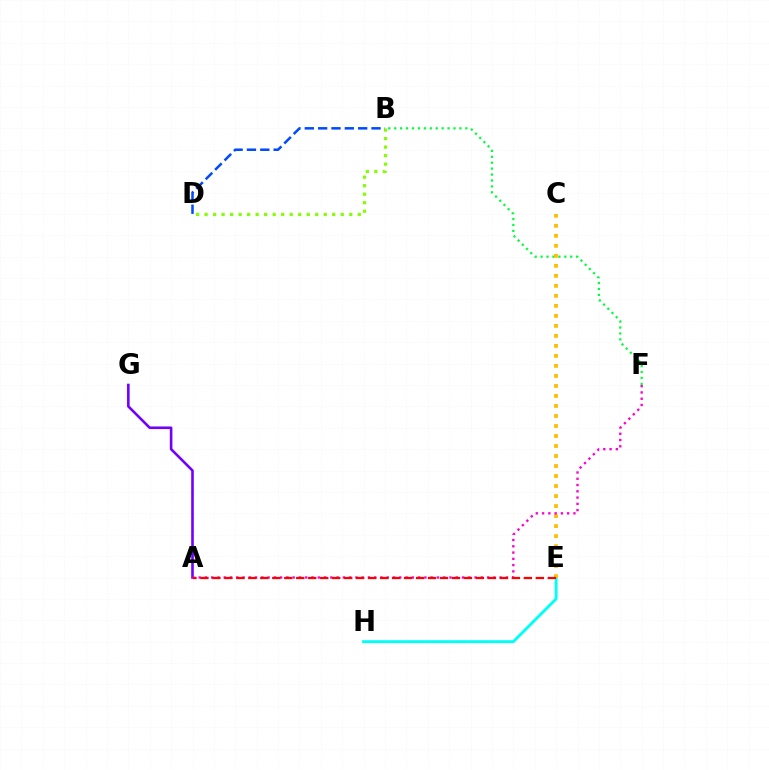{('B', 'D'): [{'color': '#84ff00', 'line_style': 'dotted', 'thickness': 2.31}, {'color': '#004bff', 'line_style': 'dashed', 'thickness': 1.81}], ('B', 'F'): [{'color': '#00ff39', 'line_style': 'dotted', 'thickness': 1.61}], ('A', 'G'): [{'color': '#7200ff', 'line_style': 'solid', 'thickness': 1.88}], ('E', 'H'): [{'color': '#00fff6', 'line_style': 'solid', 'thickness': 2.09}], ('C', 'E'): [{'color': '#ffbd00', 'line_style': 'dotted', 'thickness': 2.72}], ('A', 'F'): [{'color': '#ff00cf', 'line_style': 'dotted', 'thickness': 1.7}], ('A', 'E'): [{'color': '#ff0000', 'line_style': 'dashed', 'thickness': 1.63}]}